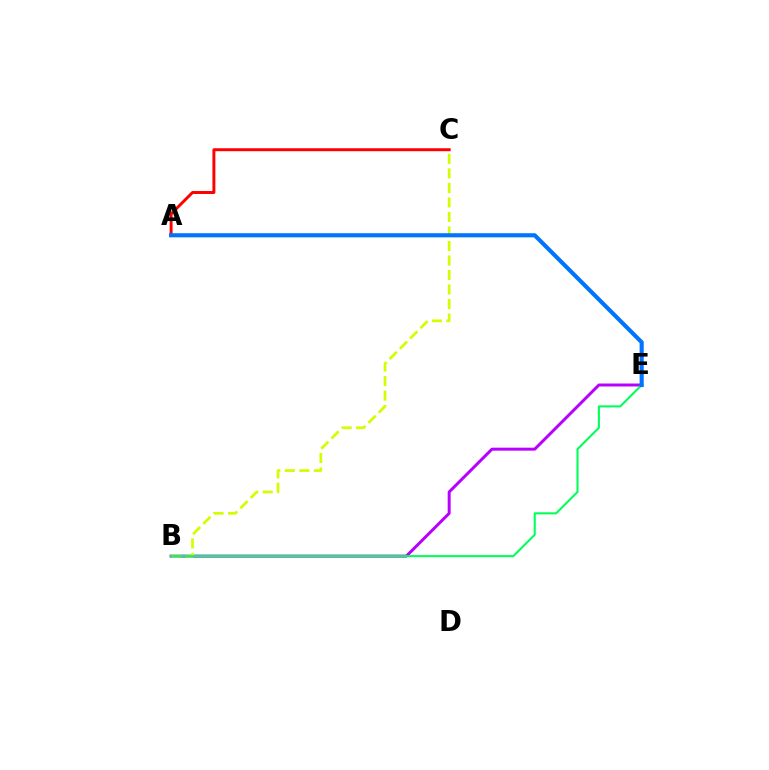{('B', 'E'): [{'color': '#b900ff', 'line_style': 'solid', 'thickness': 2.15}, {'color': '#00ff5c', 'line_style': 'solid', 'thickness': 1.5}], ('B', 'C'): [{'color': '#d1ff00', 'line_style': 'dashed', 'thickness': 1.97}], ('A', 'C'): [{'color': '#ff0000', 'line_style': 'solid', 'thickness': 2.12}], ('A', 'E'): [{'color': '#0074ff', 'line_style': 'solid', 'thickness': 2.97}]}